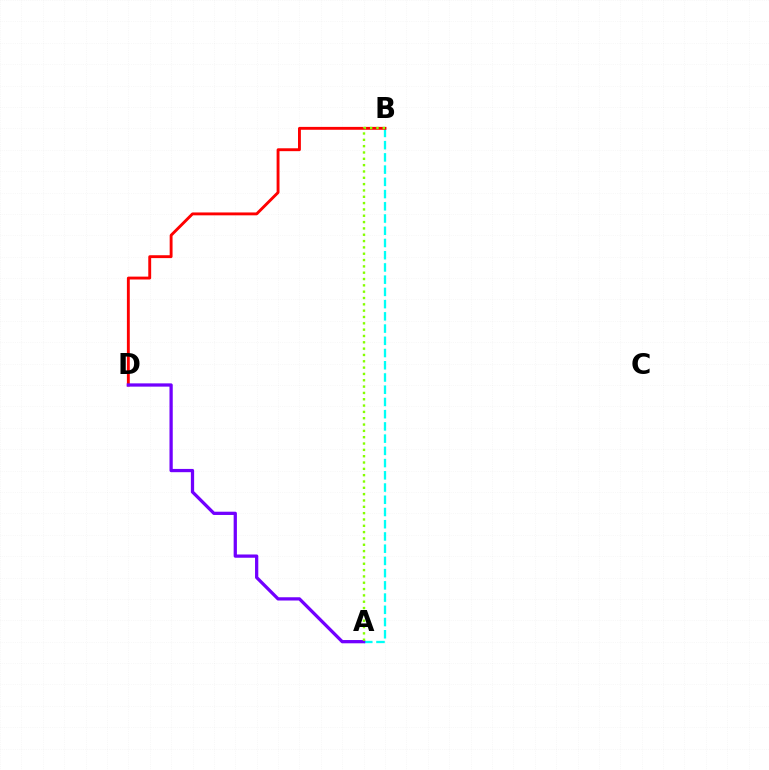{('A', 'B'): [{'color': '#00fff6', 'line_style': 'dashed', 'thickness': 1.66}, {'color': '#84ff00', 'line_style': 'dotted', 'thickness': 1.72}], ('B', 'D'): [{'color': '#ff0000', 'line_style': 'solid', 'thickness': 2.07}], ('A', 'D'): [{'color': '#7200ff', 'line_style': 'solid', 'thickness': 2.35}]}